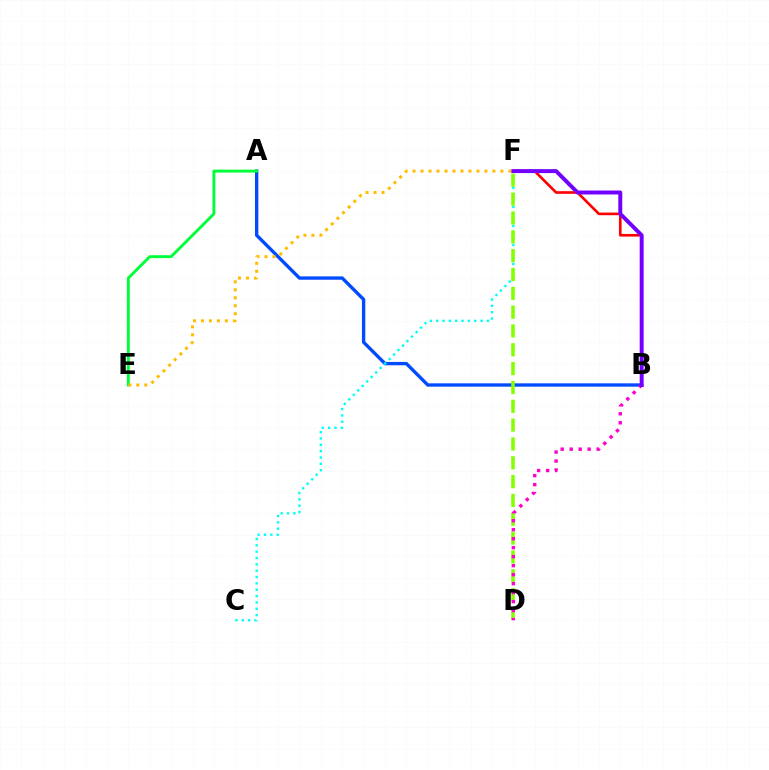{('B', 'F'): [{'color': '#ff0000', 'line_style': 'solid', 'thickness': 1.9}, {'color': '#7200ff', 'line_style': 'solid', 'thickness': 2.84}], ('A', 'B'): [{'color': '#004bff', 'line_style': 'solid', 'thickness': 2.41}], ('C', 'F'): [{'color': '#00fff6', 'line_style': 'dotted', 'thickness': 1.72}], ('D', 'F'): [{'color': '#84ff00', 'line_style': 'dashed', 'thickness': 2.56}], ('A', 'E'): [{'color': '#00ff39', 'line_style': 'solid', 'thickness': 2.09}], ('B', 'D'): [{'color': '#ff00cf', 'line_style': 'dotted', 'thickness': 2.44}], ('E', 'F'): [{'color': '#ffbd00', 'line_style': 'dotted', 'thickness': 2.17}]}